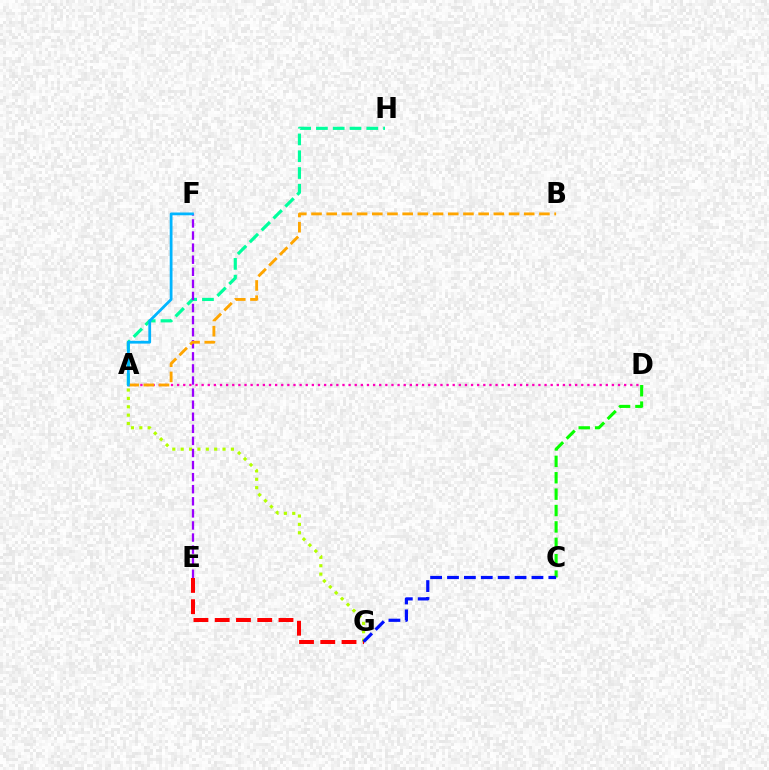{('A', 'G'): [{'color': '#b3ff00', 'line_style': 'dotted', 'thickness': 2.27}], ('A', 'H'): [{'color': '#00ff9d', 'line_style': 'dashed', 'thickness': 2.28}], ('E', 'F'): [{'color': '#9b00ff', 'line_style': 'dashed', 'thickness': 1.64}], ('A', 'D'): [{'color': '#ff00bd', 'line_style': 'dotted', 'thickness': 1.66}], ('C', 'D'): [{'color': '#08ff00', 'line_style': 'dashed', 'thickness': 2.23}], ('A', 'B'): [{'color': '#ffa500', 'line_style': 'dashed', 'thickness': 2.06}], ('A', 'F'): [{'color': '#00b5ff', 'line_style': 'solid', 'thickness': 2.0}], ('E', 'G'): [{'color': '#ff0000', 'line_style': 'dashed', 'thickness': 2.89}], ('C', 'G'): [{'color': '#0010ff', 'line_style': 'dashed', 'thickness': 2.29}]}